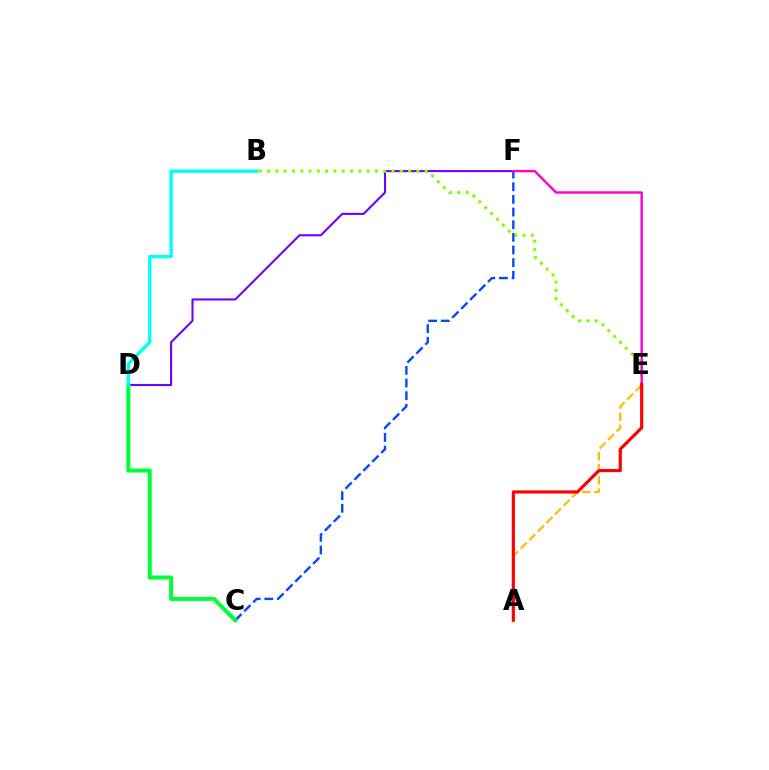{('D', 'F'): [{'color': '#7200ff', 'line_style': 'solid', 'thickness': 1.51}], ('B', 'E'): [{'color': '#84ff00', 'line_style': 'dotted', 'thickness': 2.25}], ('C', 'F'): [{'color': '#004bff', 'line_style': 'dashed', 'thickness': 1.72}], ('A', 'E'): [{'color': '#ffbd00', 'line_style': 'dashed', 'thickness': 1.64}, {'color': '#ff0000', 'line_style': 'solid', 'thickness': 2.27}], ('E', 'F'): [{'color': '#ff00cf', 'line_style': 'solid', 'thickness': 1.74}], ('C', 'D'): [{'color': '#00ff39', 'line_style': 'solid', 'thickness': 2.9}], ('B', 'D'): [{'color': '#00fff6', 'line_style': 'solid', 'thickness': 2.42}]}